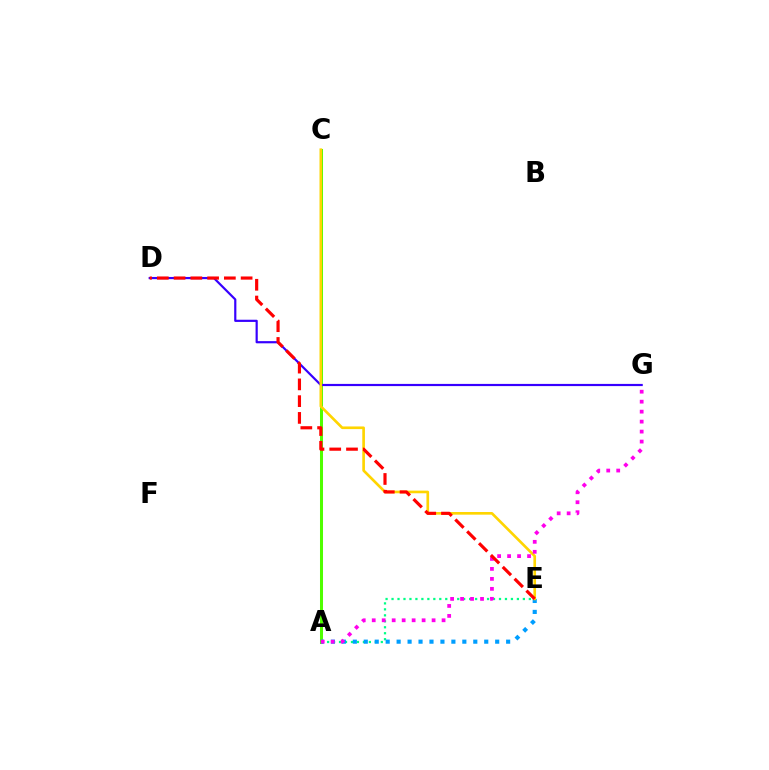{('A', 'C'): [{'color': '#4fff00', 'line_style': 'solid', 'thickness': 2.18}], ('A', 'E'): [{'color': '#00ff86', 'line_style': 'dotted', 'thickness': 1.62}, {'color': '#009eff', 'line_style': 'dotted', 'thickness': 2.98}], ('D', 'G'): [{'color': '#3700ff', 'line_style': 'solid', 'thickness': 1.58}], ('C', 'E'): [{'color': '#ffd500', 'line_style': 'solid', 'thickness': 1.91}], ('A', 'G'): [{'color': '#ff00ed', 'line_style': 'dotted', 'thickness': 2.71}], ('D', 'E'): [{'color': '#ff0000', 'line_style': 'dashed', 'thickness': 2.28}]}